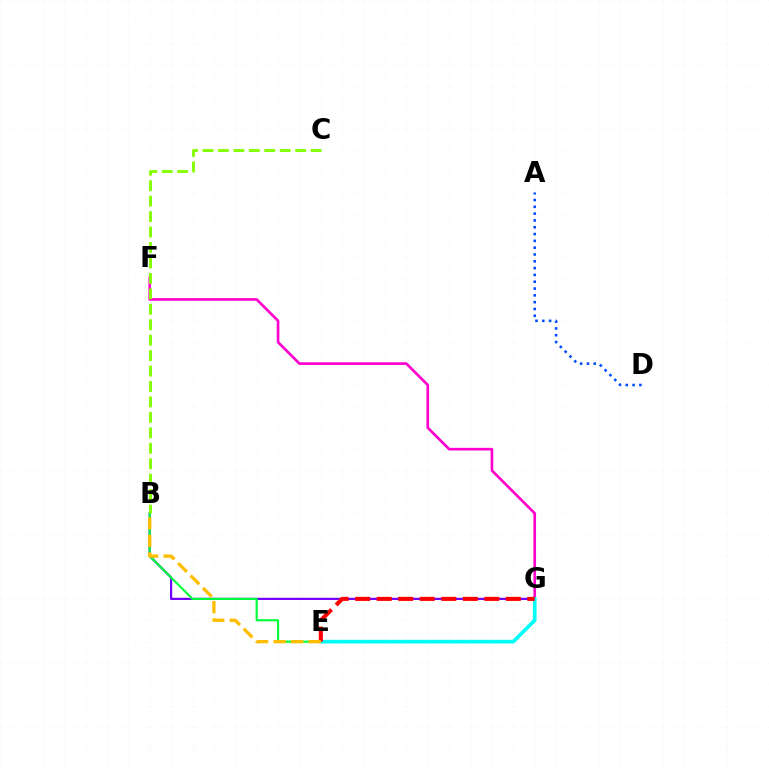{('F', 'G'): [{'color': '#ff00cf', 'line_style': 'solid', 'thickness': 1.91}], ('B', 'G'): [{'color': '#7200ff', 'line_style': 'solid', 'thickness': 1.59}], ('B', 'E'): [{'color': '#00ff39', 'line_style': 'solid', 'thickness': 1.54}, {'color': '#ffbd00', 'line_style': 'dashed', 'thickness': 2.38}], ('B', 'C'): [{'color': '#84ff00', 'line_style': 'dashed', 'thickness': 2.1}], ('A', 'D'): [{'color': '#004bff', 'line_style': 'dotted', 'thickness': 1.85}], ('E', 'G'): [{'color': '#00fff6', 'line_style': 'solid', 'thickness': 2.65}, {'color': '#ff0000', 'line_style': 'dashed', 'thickness': 2.92}]}